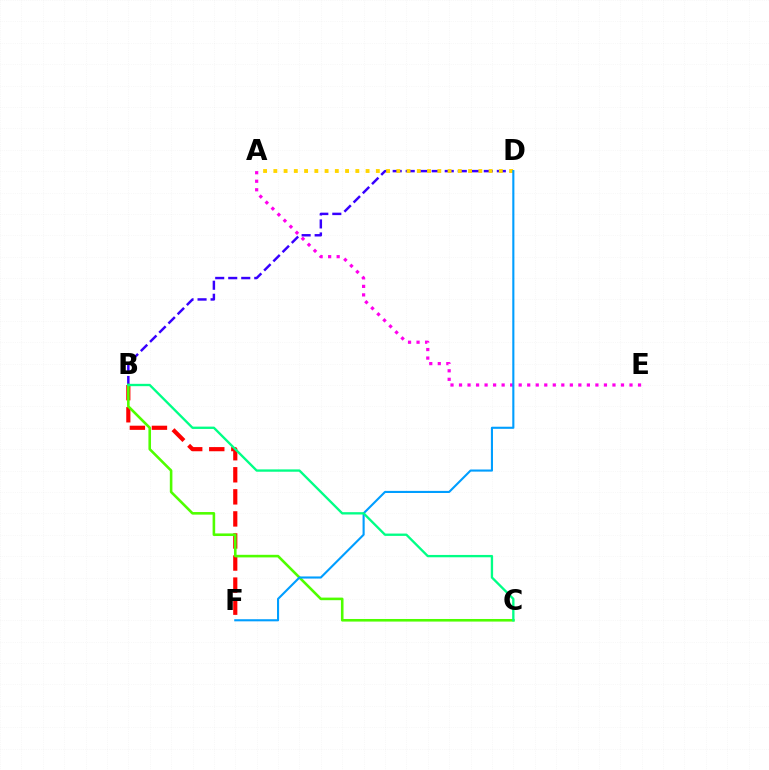{('B', 'D'): [{'color': '#3700ff', 'line_style': 'dashed', 'thickness': 1.77}], ('A', 'E'): [{'color': '#ff00ed', 'line_style': 'dotted', 'thickness': 2.32}], ('B', 'F'): [{'color': '#ff0000', 'line_style': 'dashed', 'thickness': 3.0}], ('A', 'D'): [{'color': '#ffd500', 'line_style': 'dotted', 'thickness': 2.78}], ('B', 'C'): [{'color': '#4fff00', 'line_style': 'solid', 'thickness': 1.87}, {'color': '#00ff86', 'line_style': 'solid', 'thickness': 1.68}], ('D', 'F'): [{'color': '#009eff', 'line_style': 'solid', 'thickness': 1.52}]}